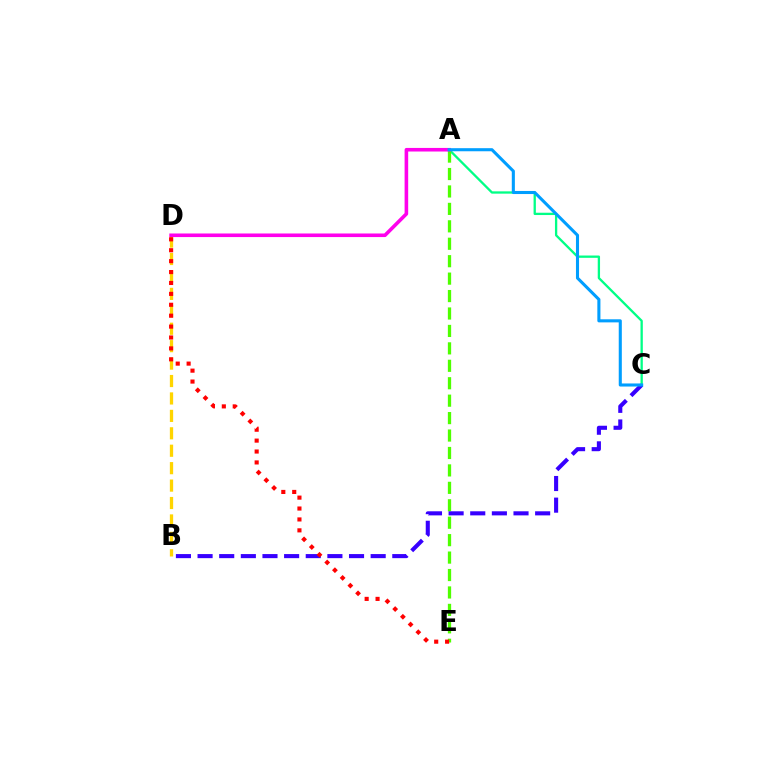{('A', 'C'): [{'color': '#00ff86', 'line_style': 'solid', 'thickness': 1.66}, {'color': '#009eff', 'line_style': 'solid', 'thickness': 2.22}], ('A', 'E'): [{'color': '#4fff00', 'line_style': 'dashed', 'thickness': 2.37}], ('B', 'D'): [{'color': '#ffd500', 'line_style': 'dashed', 'thickness': 2.37}], ('A', 'D'): [{'color': '#ff00ed', 'line_style': 'solid', 'thickness': 2.58}], ('B', 'C'): [{'color': '#3700ff', 'line_style': 'dashed', 'thickness': 2.94}], ('D', 'E'): [{'color': '#ff0000', 'line_style': 'dotted', 'thickness': 2.96}]}